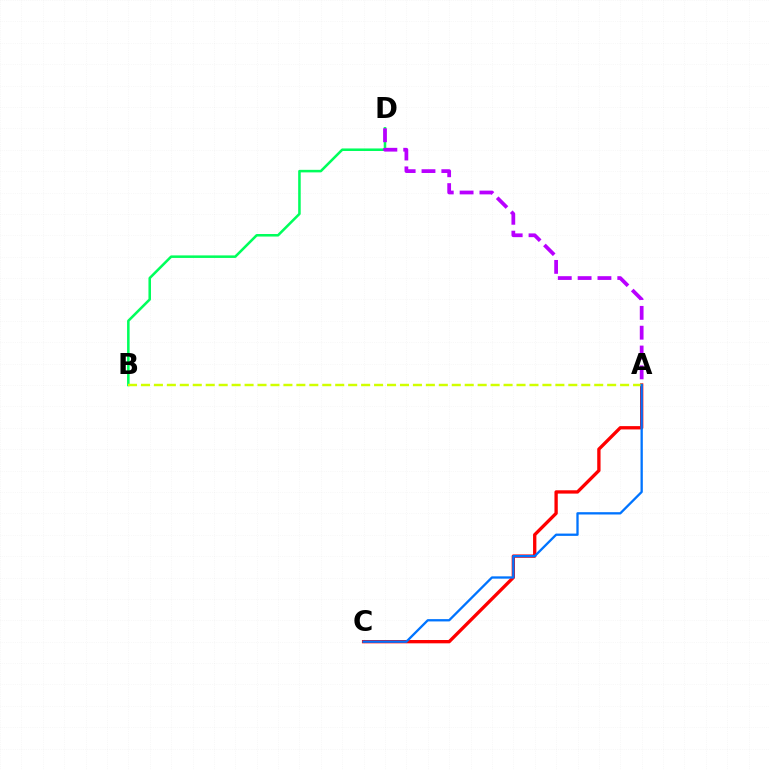{('B', 'D'): [{'color': '#00ff5c', 'line_style': 'solid', 'thickness': 1.83}], ('A', 'C'): [{'color': '#ff0000', 'line_style': 'solid', 'thickness': 2.39}, {'color': '#0074ff', 'line_style': 'solid', 'thickness': 1.66}], ('A', 'B'): [{'color': '#d1ff00', 'line_style': 'dashed', 'thickness': 1.76}], ('A', 'D'): [{'color': '#b900ff', 'line_style': 'dashed', 'thickness': 2.69}]}